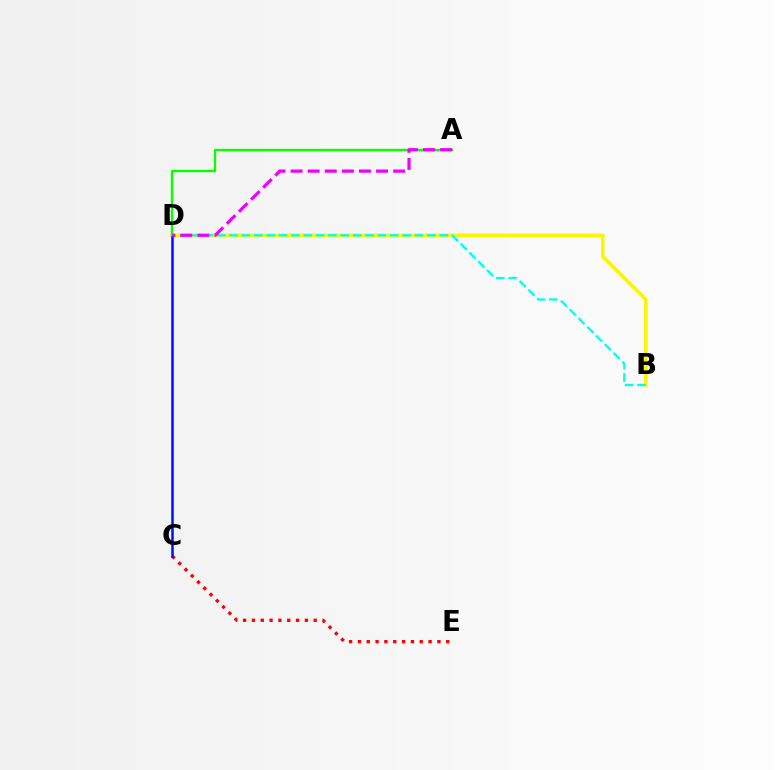{('B', 'D'): [{'color': '#fcf500', 'line_style': 'solid', 'thickness': 2.54}, {'color': '#00fff6', 'line_style': 'dashed', 'thickness': 1.68}], ('C', 'E'): [{'color': '#ff0000', 'line_style': 'dotted', 'thickness': 2.4}], ('C', 'D'): [{'color': '#0010ff', 'line_style': 'solid', 'thickness': 1.81}], ('A', 'D'): [{'color': '#08ff00', 'line_style': 'solid', 'thickness': 1.71}, {'color': '#ee00ff', 'line_style': 'dashed', 'thickness': 2.32}]}